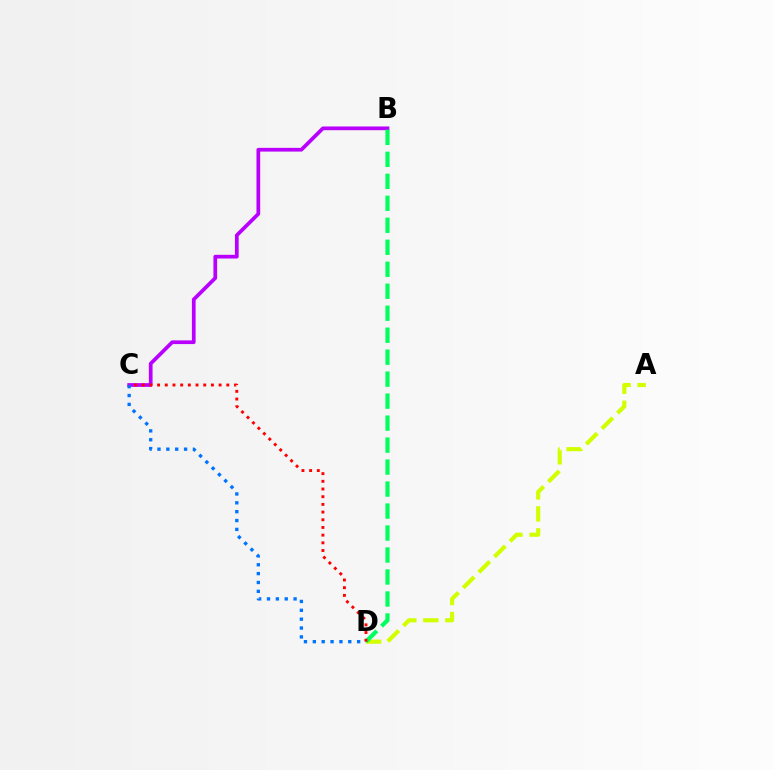{('B', 'C'): [{'color': '#b900ff', 'line_style': 'solid', 'thickness': 2.68}], ('C', 'D'): [{'color': '#0074ff', 'line_style': 'dotted', 'thickness': 2.41}, {'color': '#ff0000', 'line_style': 'dotted', 'thickness': 2.09}], ('A', 'D'): [{'color': '#d1ff00', 'line_style': 'dashed', 'thickness': 2.99}], ('B', 'D'): [{'color': '#00ff5c', 'line_style': 'dashed', 'thickness': 2.99}]}